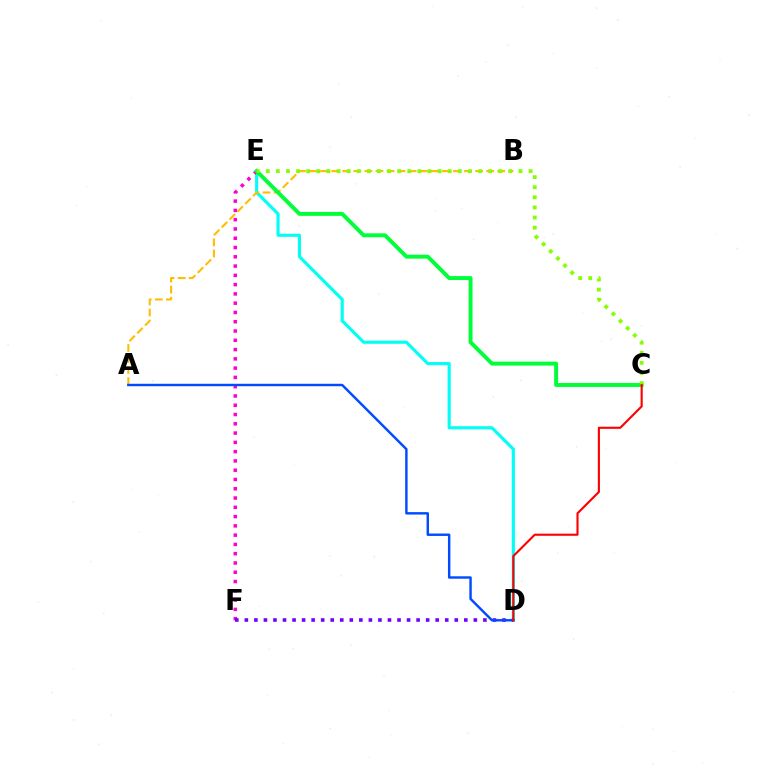{('D', 'E'): [{'color': '#00fff6', 'line_style': 'solid', 'thickness': 2.25}], ('A', 'B'): [{'color': '#ffbd00', 'line_style': 'dashed', 'thickness': 1.5}], ('E', 'F'): [{'color': '#ff00cf', 'line_style': 'dotted', 'thickness': 2.52}], ('C', 'E'): [{'color': '#00ff39', 'line_style': 'solid', 'thickness': 2.83}, {'color': '#84ff00', 'line_style': 'dotted', 'thickness': 2.75}], ('D', 'F'): [{'color': '#7200ff', 'line_style': 'dotted', 'thickness': 2.59}], ('A', 'D'): [{'color': '#004bff', 'line_style': 'solid', 'thickness': 1.75}], ('C', 'D'): [{'color': '#ff0000', 'line_style': 'solid', 'thickness': 1.53}]}